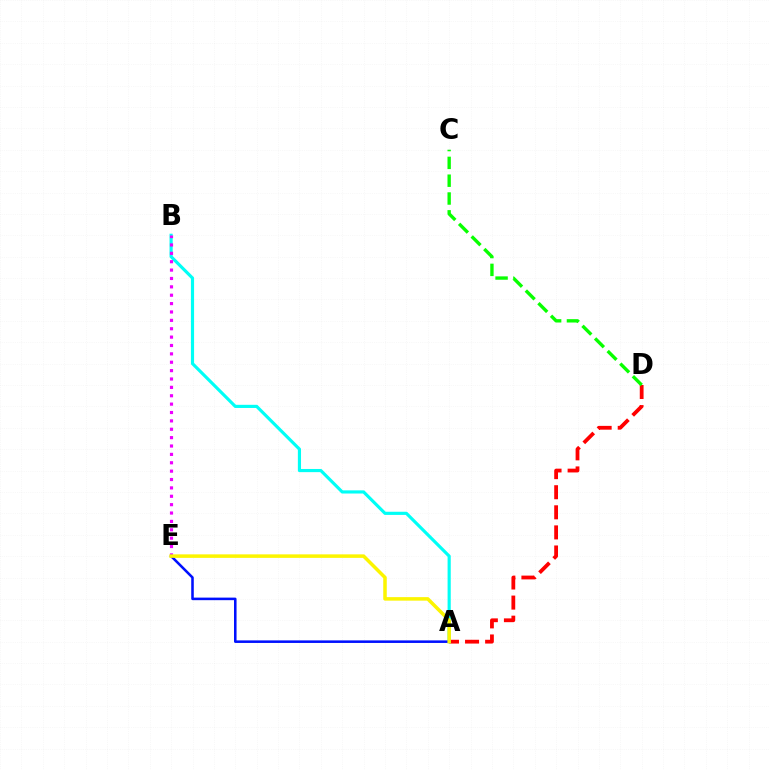{('A', 'D'): [{'color': '#ff0000', 'line_style': 'dashed', 'thickness': 2.73}], ('A', 'B'): [{'color': '#00fff6', 'line_style': 'solid', 'thickness': 2.27}], ('C', 'D'): [{'color': '#08ff00', 'line_style': 'dashed', 'thickness': 2.42}], ('B', 'E'): [{'color': '#ee00ff', 'line_style': 'dotted', 'thickness': 2.28}], ('A', 'E'): [{'color': '#0010ff', 'line_style': 'solid', 'thickness': 1.84}, {'color': '#fcf500', 'line_style': 'solid', 'thickness': 2.53}]}